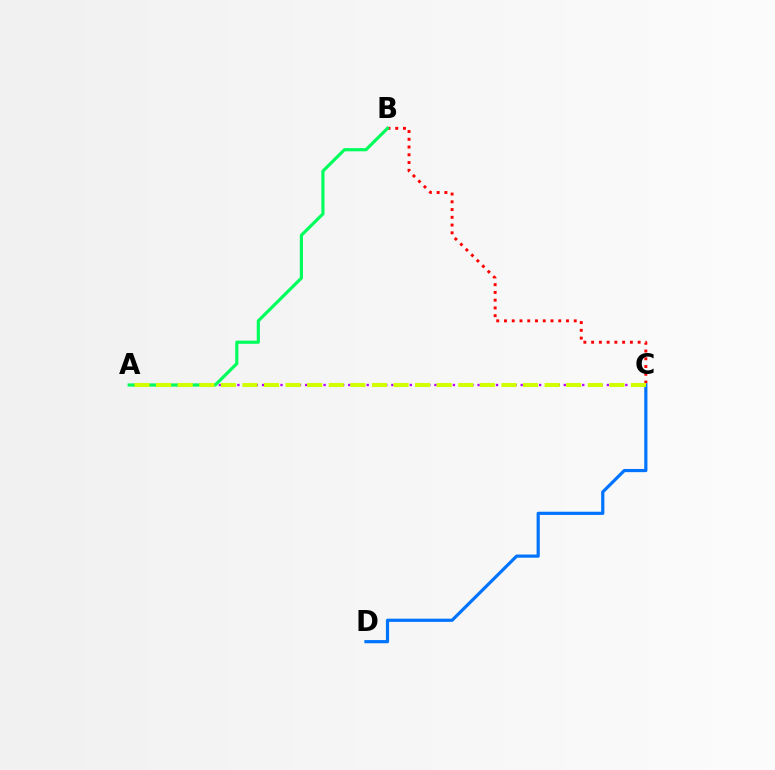{('A', 'C'): [{'color': '#b900ff', 'line_style': 'dotted', 'thickness': 1.67}, {'color': '#d1ff00', 'line_style': 'dashed', 'thickness': 2.93}], ('B', 'C'): [{'color': '#ff0000', 'line_style': 'dotted', 'thickness': 2.11}], ('A', 'B'): [{'color': '#00ff5c', 'line_style': 'solid', 'thickness': 2.28}], ('C', 'D'): [{'color': '#0074ff', 'line_style': 'solid', 'thickness': 2.29}]}